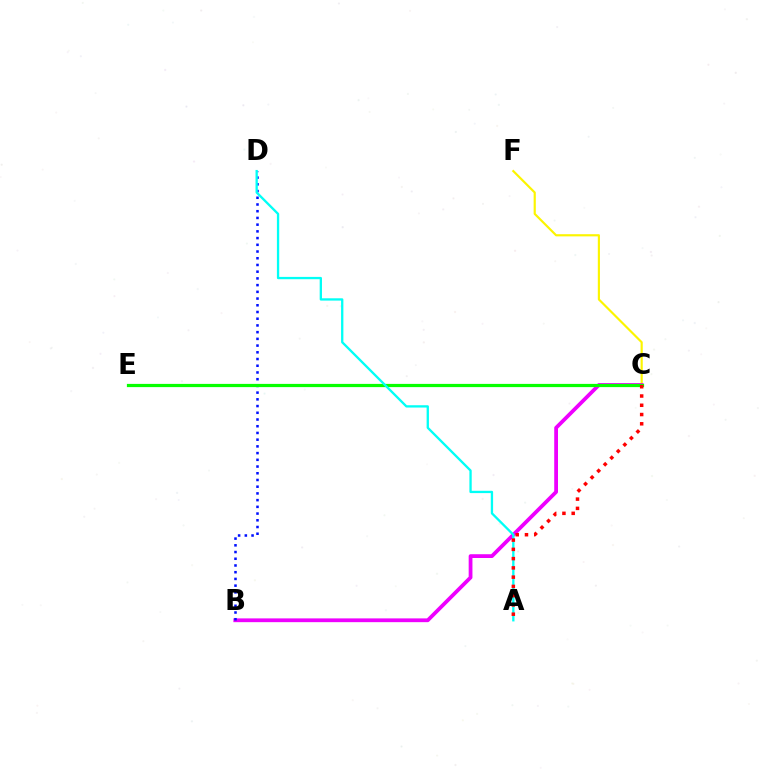{('C', 'F'): [{'color': '#fcf500', 'line_style': 'solid', 'thickness': 1.56}], ('B', 'C'): [{'color': '#ee00ff', 'line_style': 'solid', 'thickness': 2.72}], ('B', 'D'): [{'color': '#0010ff', 'line_style': 'dotted', 'thickness': 1.83}], ('C', 'E'): [{'color': '#08ff00', 'line_style': 'solid', 'thickness': 2.32}], ('A', 'D'): [{'color': '#00fff6', 'line_style': 'solid', 'thickness': 1.67}], ('A', 'C'): [{'color': '#ff0000', 'line_style': 'dotted', 'thickness': 2.52}]}